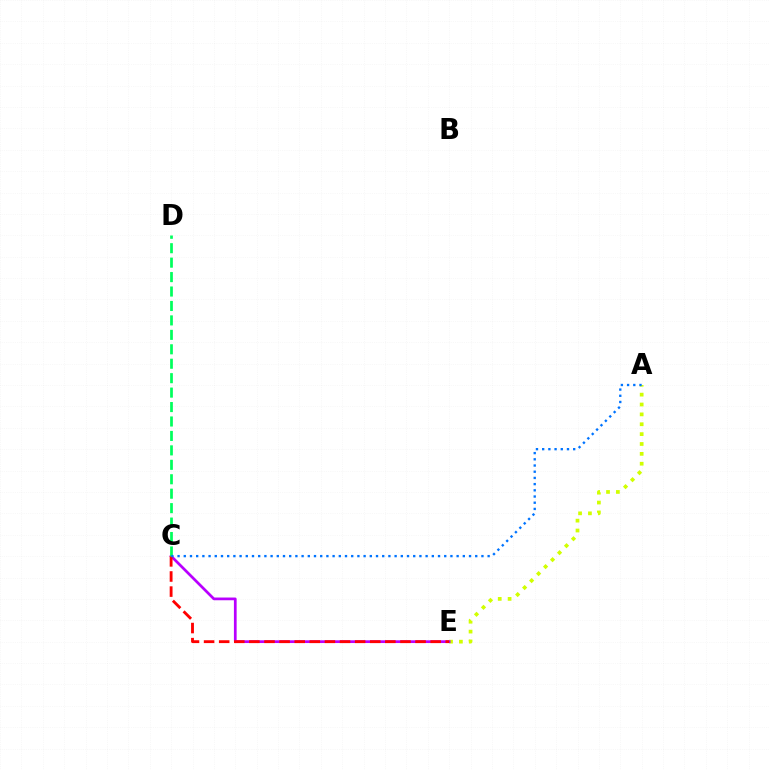{('A', 'E'): [{'color': '#d1ff00', 'line_style': 'dotted', 'thickness': 2.68}], ('C', 'E'): [{'color': '#b900ff', 'line_style': 'solid', 'thickness': 1.96}, {'color': '#ff0000', 'line_style': 'dashed', 'thickness': 2.05}], ('C', 'D'): [{'color': '#00ff5c', 'line_style': 'dashed', 'thickness': 1.96}], ('A', 'C'): [{'color': '#0074ff', 'line_style': 'dotted', 'thickness': 1.68}]}